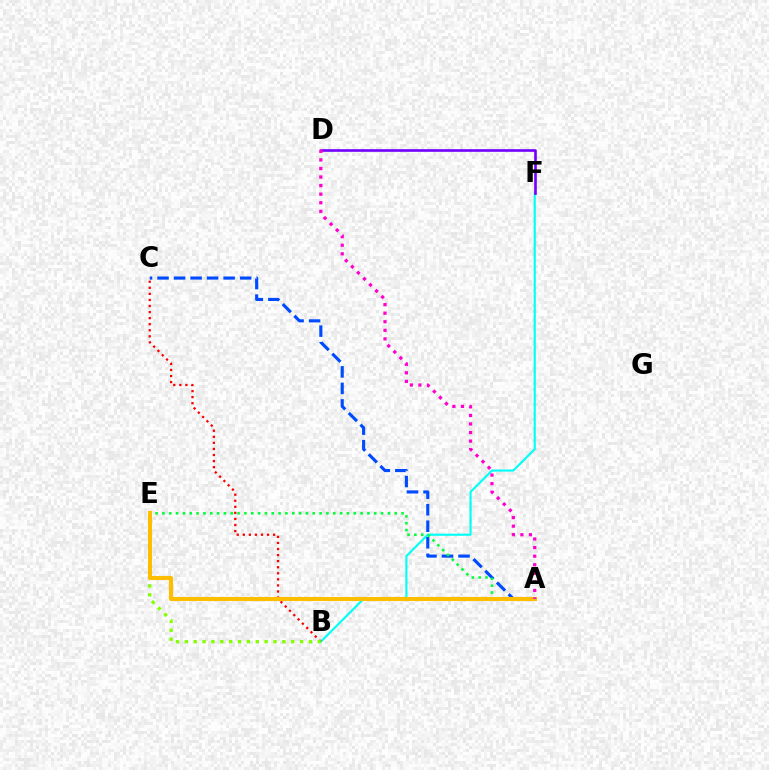{('B', 'F'): [{'color': '#00fff6', 'line_style': 'solid', 'thickness': 1.54}], ('B', 'C'): [{'color': '#ff0000', 'line_style': 'dotted', 'thickness': 1.65}], ('A', 'C'): [{'color': '#004bff', 'line_style': 'dashed', 'thickness': 2.25}], ('A', 'E'): [{'color': '#00ff39', 'line_style': 'dotted', 'thickness': 1.86}, {'color': '#ffbd00', 'line_style': 'solid', 'thickness': 2.94}], ('D', 'F'): [{'color': '#7200ff', 'line_style': 'solid', 'thickness': 1.9}], ('B', 'E'): [{'color': '#84ff00', 'line_style': 'dotted', 'thickness': 2.41}], ('A', 'D'): [{'color': '#ff00cf', 'line_style': 'dotted', 'thickness': 2.33}]}